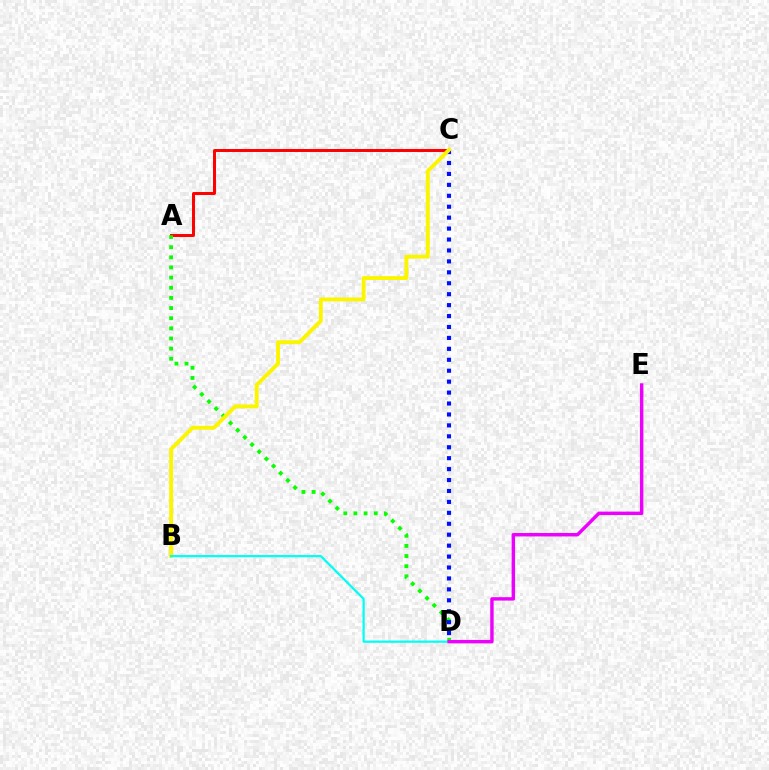{('A', 'C'): [{'color': '#ff0000', 'line_style': 'solid', 'thickness': 2.14}], ('A', 'D'): [{'color': '#08ff00', 'line_style': 'dotted', 'thickness': 2.76}], ('C', 'D'): [{'color': '#0010ff', 'line_style': 'dotted', 'thickness': 2.97}], ('B', 'C'): [{'color': '#fcf500', 'line_style': 'solid', 'thickness': 2.79}], ('B', 'D'): [{'color': '#00fff6', 'line_style': 'solid', 'thickness': 1.61}], ('D', 'E'): [{'color': '#ee00ff', 'line_style': 'solid', 'thickness': 2.47}]}